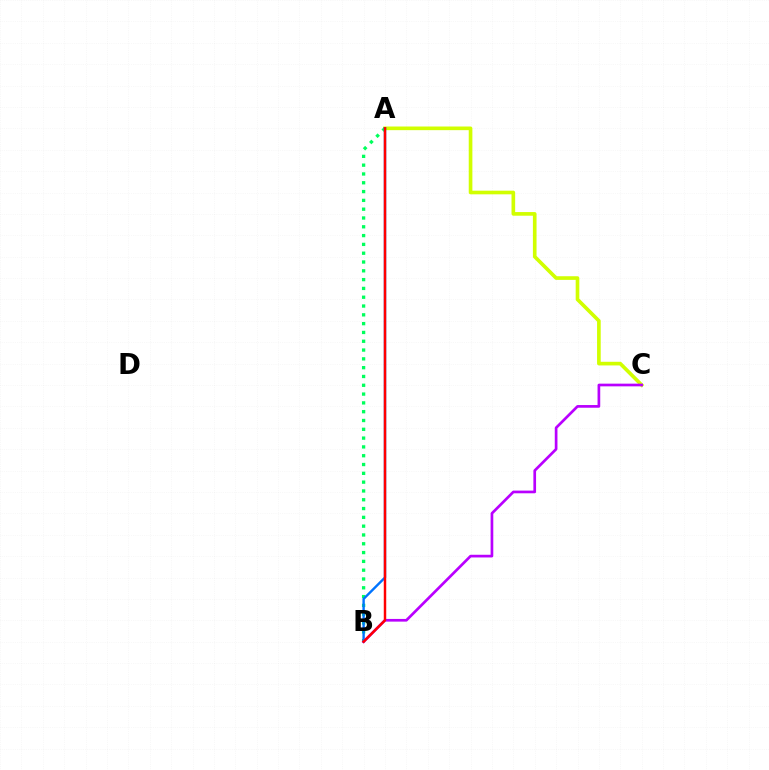{('A', 'C'): [{'color': '#d1ff00', 'line_style': 'solid', 'thickness': 2.63}], ('A', 'B'): [{'color': '#00ff5c', 'line_style': 'dotted', 'thickness': 2.39}, {'color': '#0074ff', 'line_style': 'solid', 'thickness': 1.73}, {'color': '#ff0000', 'line_style': 'solid', 'thickness': 1.77}], ('B', 'C'): [{'color': '#b900ff', 'line_style': 'solid', 'thickness': 1.94}]}